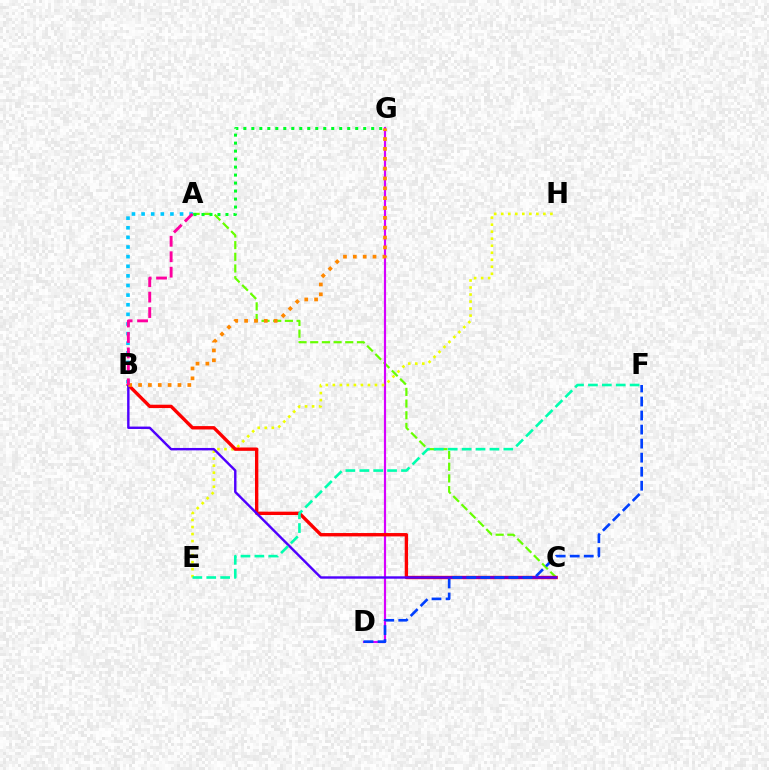{('A', 'C'): [{'color': '#66ff00', 'line_style': 'dashed', 'thickness': 1.59}], ('D', 'G'): [{'color': '#d600ff', 'line_style': 'solid', 'thickness': 1.57}], ('E', 'H'): [{'color': '#eeff00', 'line_style': 'dotted', 'thickness': 1.91}], ('A', 'G'): [{'color': '#00ff27', 'line_style': 'dotted', 'thickness': 2.17}], ('B', 'C'): [{'color': '#ff0000', 'line_style': 'solid', 'thickness': 2.42}, {'color': '#4f00ff', 'line_style': 'solid', 'thickness': 1.73}], ('D', 'F'): [{'color': '#003fff', 'line_style': 'dashed', 'thickness': 1.91}], ('E', 'F'): [{'color': '#00ffaf', 'line_style': 'dashed', 'thickness': 1.89}], ('A', 'B'): [{'color': '#00c7ff', 'line_style': 'dotted', 'thickness': 2.61}, {'color': '#ff00a0', 'line_style': 'dashed', 'thickness': 2.1}], ('B', 'G'): [{'color': '#ff8800', 'line_style': 'dotted', 'thickness': 2.68}]}